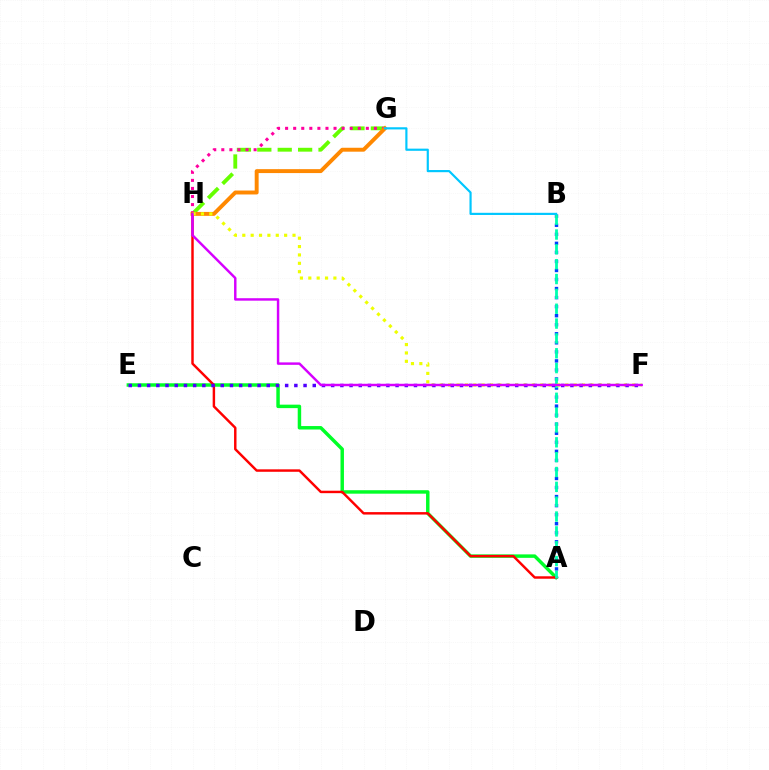{('A', 'B'): [{'color': '#003fff', 'line_style': 'dotted', 'thickness': 2.46}, {'color': '#00ffaf', 'line_style': 'dashed', 'thickness': 2.02}], ('G', 'H'): [{'color': '#66ff00', 'line_style': 'dashed', 'thickness': 2.77}, {'color': '#ff00a0', 'line_style': 'dotted', 'thickness': 2.19}, {'color': '#ff8800', 'line_style': 'solid', 'thickness': 2.83}], ('A', 'E'): [{'color': '#00ff27', 'line_style': 'solid', 'thickness': 2.49}], ('A', 'H'): [{'color': '#ff0000', 'line_style': 'solid', 'thickness': 1.76}], ('F', 'H'): [{'color': '#eeff00', 'line_style': 'dotted', 'thickness': 2.27}, {'color': '#d600ff', 'line_style': 'solid', 'thickness': 1.76}], ('E', 'F'): [{'color': '#4f00ff', 'line_style': 'dotted', 'thickness': 2.5}], ('B', 'G'): [{'color': '#00c7ff', 'line_style': 'solid', 'thickness': 1.56}]}